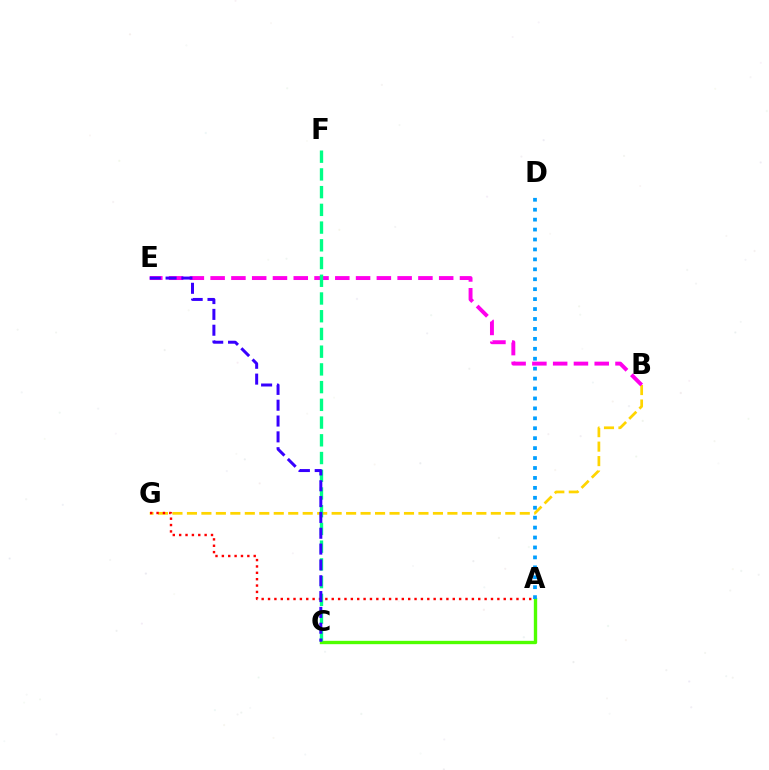{('A', 'C'): [{'color': '#4fff00', 'line_style': 'solid', 'thickness': 2.42}], ('B', 'G'): [{'color': '#ffd500', 'line_style': 'dashed', 'thickness': 1.97}], ('A', 'D'): [{'color': '#009eff', 'line_style': 'dotted', 'thickness': 2.7}], ('B', 'E'): [{'color': '#ff00ed', 'line_style': 'dashed', 'thickness': 2.82}], ('A', 'G'): [{'color': '#ff0000', 'line_style': 'dotted', 'thickness': 1.73}], ('C', 'F'): [{'color': '#00ff86', 'line_style': 'dashed', 'thickness': 2.41}], ('C', 'E'): [{'color': '#3700ff', 'line_style': 'dashed', 'thickness': 2.15}]}